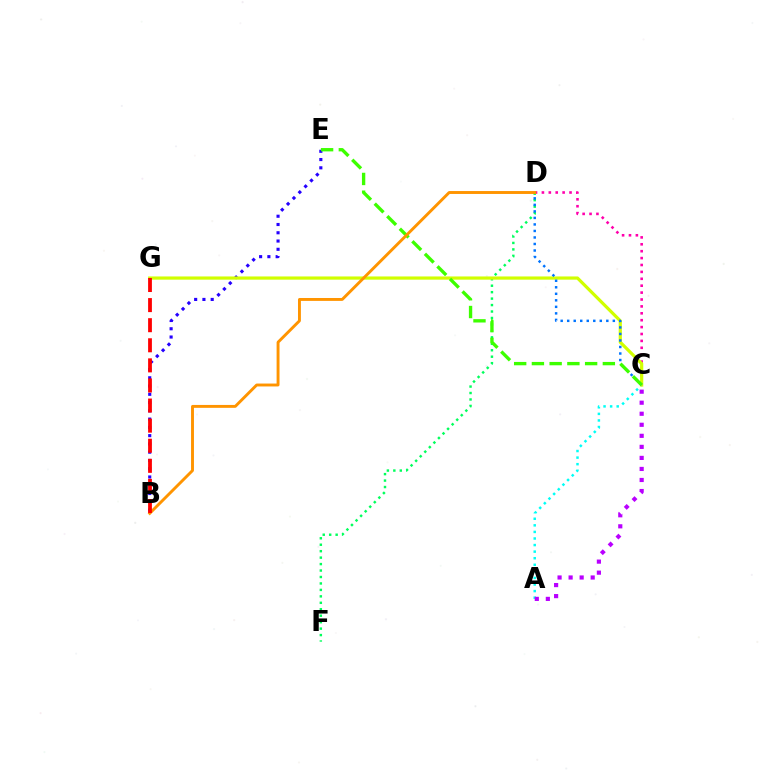{('A', 'C'): [{'color': '#00fff6', 'line_style': 'dotted', 'thickness': 1.79}, {'color': '#b900ff', 'line_style': 'dotted', 'thickness': 3.0}], ('B', 'E'): [{'color': '#2500ff', 'line_style': 'dotted', 'thickness': 2.25}], ('C', 'D'): [{'color': '#ff00ac', 'line_style': 'dotted', 'thickness': 1.87}, {'color': '#0074ff', 'line_style': 'dotted', 'thickness': 1.77}], ('D', 'F'): [{'color': '#00ff5c', 'line_style': 'dotted', 'thickness': 1.75}], ('C', 'G'): [{'color': '#d1ff00', 'line_style': 'solid', 'thickness': 2.31}], ('C', 'E'): [{'color': '#3dff00', 'line_style': 'dashed', 'thickness': 2.41}], ('B', 'D'): [{'color': '#ff9400', 'line_style': 'solid', 'thickness': 2.09}], ('B', 'G'): [{'color': '#ff0000', 'line_style': 'dashed', 'thickness': 2.73}]}